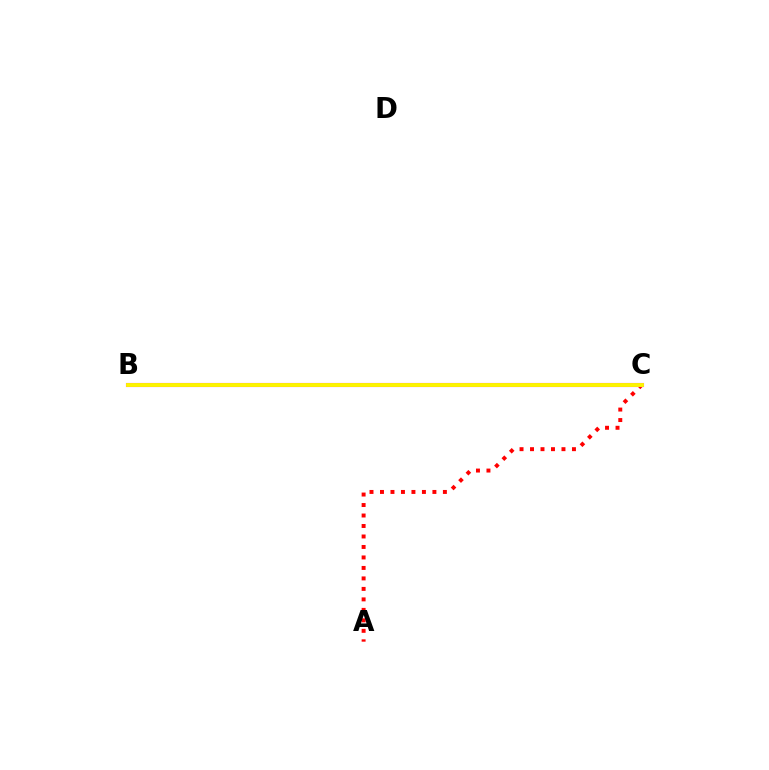{('A', 'C'): [{'color': '#ff0000', 'line_style': 'dotted', 'thickness': 2.85}], ('B', 'C'): [{'color': '#0010ff', 'line_style': 'dotted', 'thickness': 1.95}, {'color': '#08ff00', 'line_style': 'solid', 'thickness': 2.65}, {'color': '#00fff6', 'line_style': 'dotted', 'thickness': 2.14}, {'color': '#ee00ff', 'line_style': 'solid', 'thickness': 2.96}, {'color': '#fcf500', 'line_style': 'solid', 'thickness': 2.82}]}